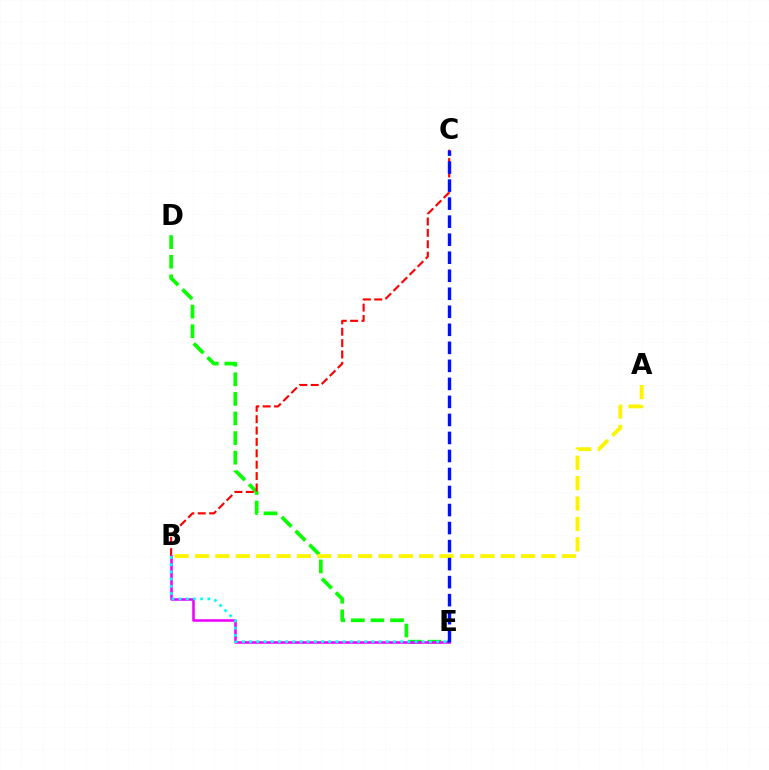{('D', 'E'): [{'color': '#08ff00', 'line_style': 'dashed', 'thickness': 2.66}], ('B', 'C'): [{'color': '#ff0000', 'line_style': 'dashed', 'thickness': 1.55}], ('B', 'E'): [{'color': '#ee00ff', 'line_style': 'solid', 'thickness': 1.84}, {'color': '#00fff6', 'line_style': 'dotted', 'thickness': 1.95}], ('A', 'B'): [{'color': '#fcf500', 'line_style': 'dashed', 'thickness': 2.77}], ('C', 'E'): [{'color': '#0010ff', 'line_style': 'dashed', 'thickness': 2.45}]}